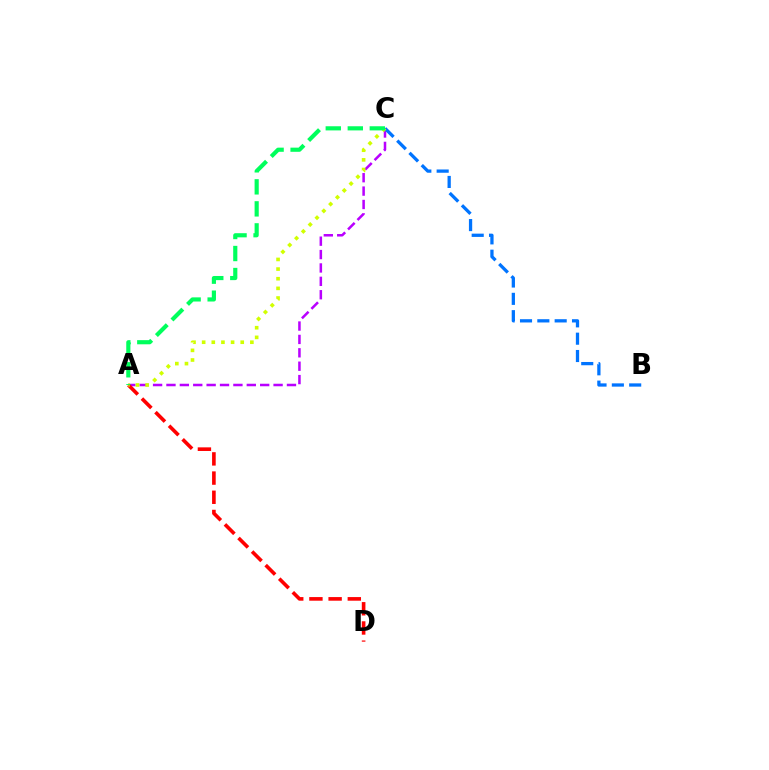{('A', 'C'): [{'color': '#b900ff', 'line_style': 'dashed', 'thickness': 1.82}, {'color': '#d1ff00', 'line_style': 'dotted', 'thickness': 2.62}, {'color': '#00ff5c', 'line_style': 'dashed', 'thickness': 2.99}], ('A', 'D'): [{'color': '#ff0000', 'line_style': 'dashed', 'thickness': 2.61}], ('B', 'C'): [{'color': '#0074ff', 'line_style': 'dashed', 'thickness': 2.35}]}